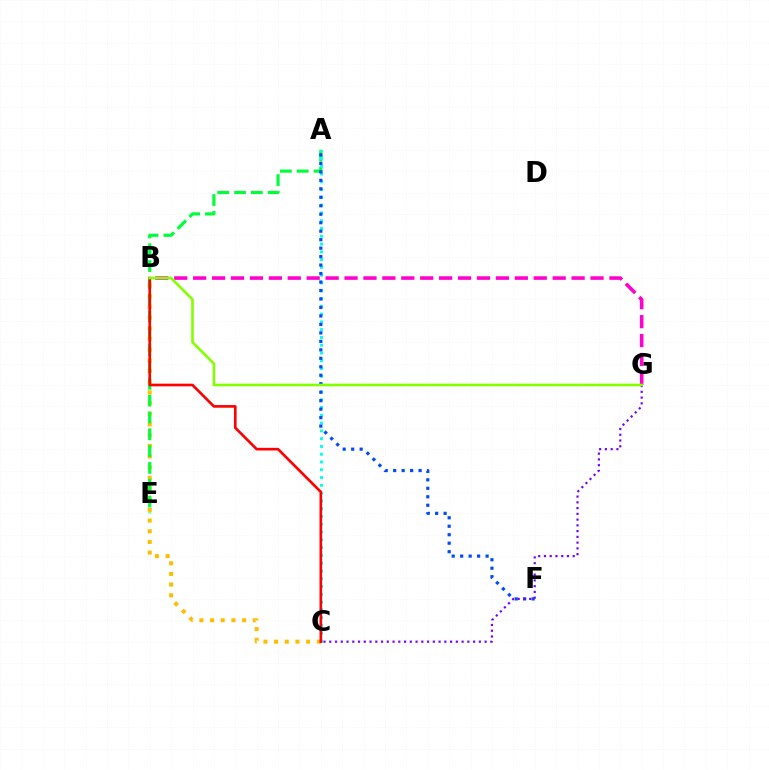{('B', 'C'): [{'color': '#ffbd00', 'line_style': 'dotted', 'thickness': 2.9}, {'color': '#ff0000', 'line_style': 'solid', 'thickness': 1.91}], ('A', 'E'): [{'color': '#00ff39', 'line_style': 'dashed', 'thickness': 2.28}], ('B', 'G'): [{'color': '#ff00cf', 'line_style': 'dashed', 'thickness': 2.57}, {'color': '#84ff00', 'line_style': 'solid', 'thickness': 1.89}], ('A', 'C'): [{'color': '#00fff6', 'line_style': 'dotted', 'thickness': 2.11}], ('A', 'F'): [{'color': '#004bff', 'line_style': 'dotted', 'thickness': 2.3}], ('C', 'G'): [{'color': '#7200ff', 'line_style': 'dotted', 'thickness': 1.56}]}